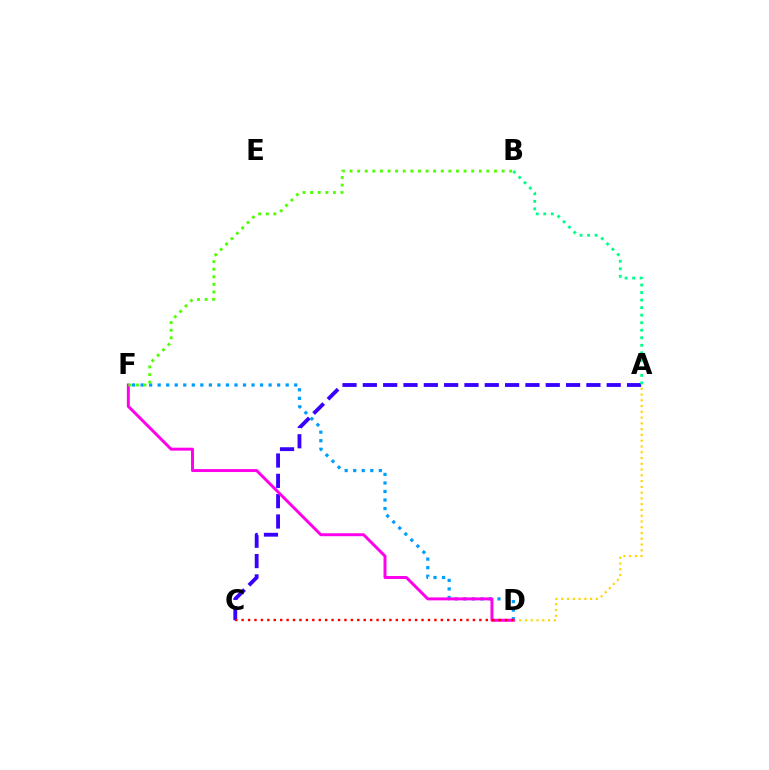{('A', 'D'): [{'color': '#ffd500', 'line_style': 'dotted', 'thickness': 1.57}], ('A', 'C'): [{'color': '#3700ff', 'line_style': 'dashed', 'thickness': 2.76}], ('D', 'F'): [{'color': '#009eff', 'line_style': 'dotted', 'thickness': 2.32}, {'color': '#ff00ed', 'line_style': 'solid', 'thickness': 2.13}], ('A', 'B'): [{'color': '#00ff86', 'line_style': 'dotted', 'thickness': 2.05}], ('C', 'D'): [{'color': '#ff0000', 'line_style': 'dotted', 'thickness': 1.75}], ('B', 'F'): [{'color': '#4fff00', 'line_style': 'dotted', 'thickness': 2.07}]}